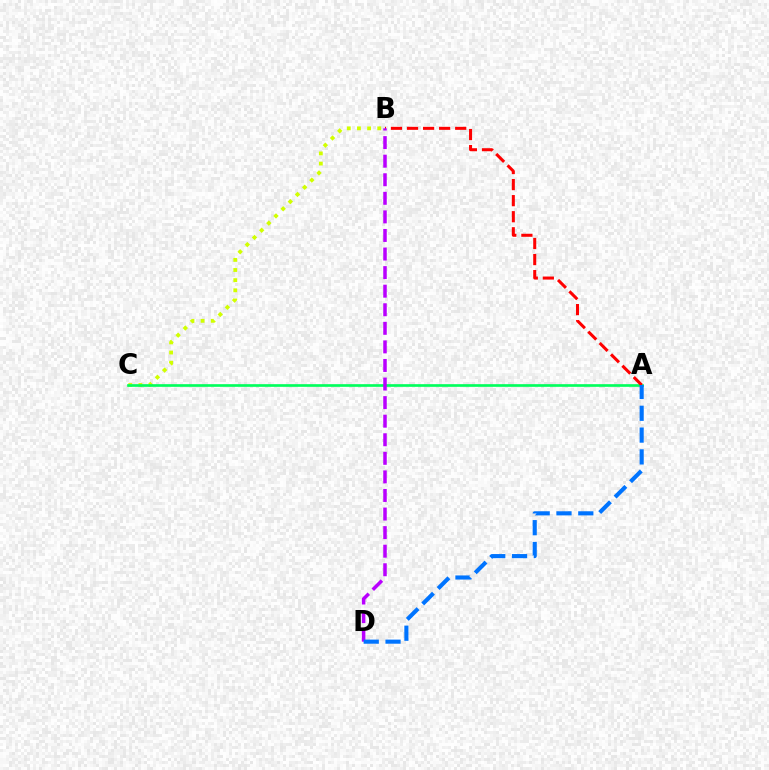{('B', 'C'): [{'color': '#d1ff00', 'line_style': 'dotted', 'thickness': 2.75}], ('A', 'C'): [{'color': '#00ff5c', 'line_style': 'solid', 'thickness': 1.92}], ('A', 'B'): [{'color': '#ff0000', 'line_style': 'dashed', 'thickness': 2.18}], ('B', 'D'): [{'color': '#b900ff', 'line_style': 'dashed', 'thickness': 2.52}], ('A', 'D'): [{'color': '#0074ff', 'line_style': 'dashed', 'thickness': 2.96}]}